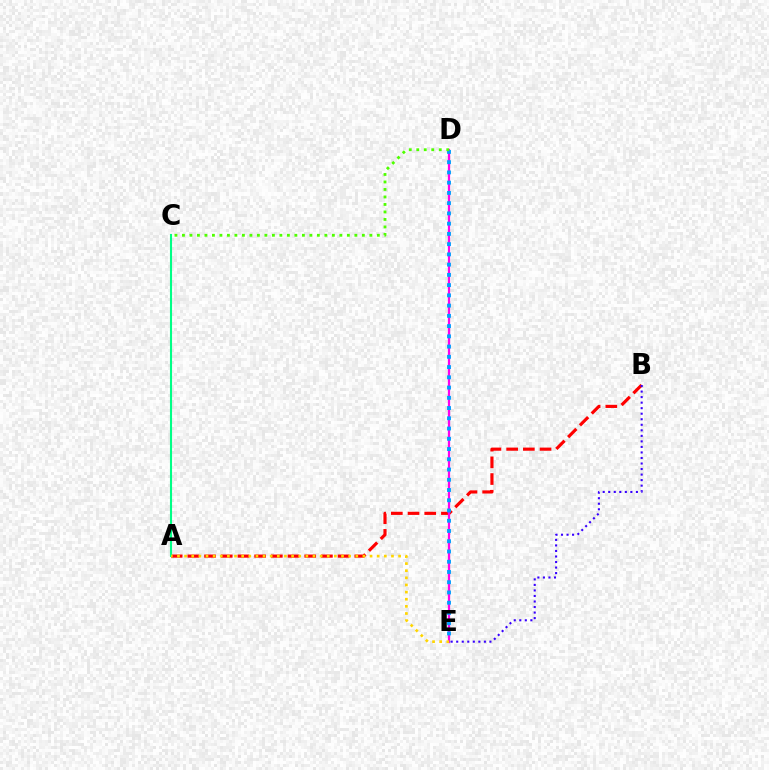{('A', 'B'): [{'color': '#ff0000', 'line_style': 'dashed', 'thickness': 2.27}], ('D', 'E'): [{'color': '#ff00ed', 'line_style': 'solid', 'thickness': 1.62}, {'color': '#009eff', 'line_style': 'dotted', 'thickness': 2.78}], ('A', 'C'): [{'color': '#00ff86', 'line_style': 'solid', 'thickness': 1.51}], ('A', 'E'): [{'color': '#ffd500', 'line_style': 'dotted', 'thickness': 1.94}], ('B', 'E'): [{'color': '#3700ff', 'line_style': 'dotted', 'thickness': 1.5}], ('C', 'D'): [{'color': '#4fff00', 'line_style': 'dotted', 'thickness': 2.04}]}